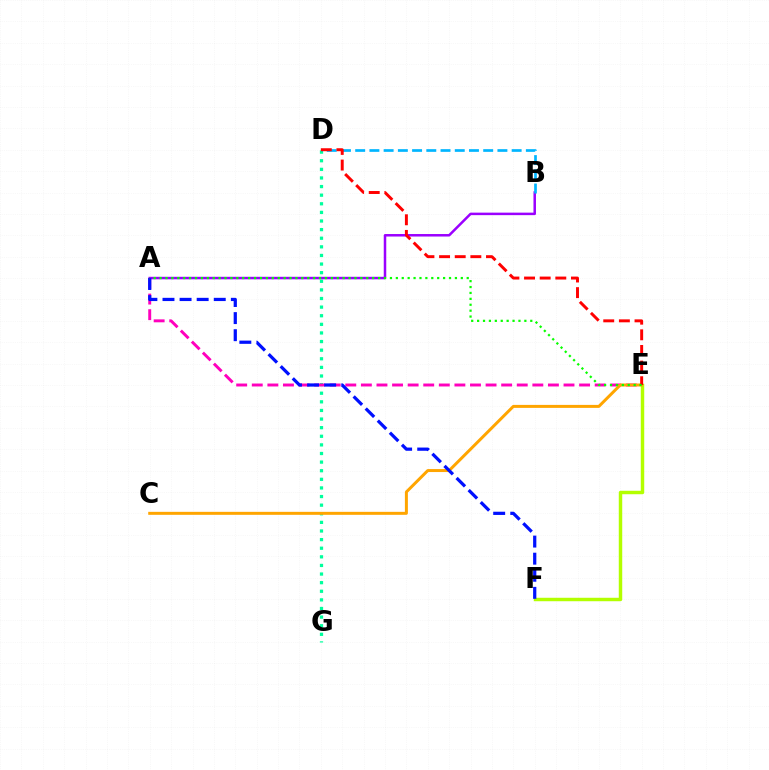{('D', 'G'): [{'color': '#00ff9d', 'line_style': 'dotted', 'thickness': 2.34}], ('A', 'B'): [{'color': '#9b00ff', 'line_style': 'solid', 'thickness': 1.8}], ('A', 'E'): [{'color': '#ff00bd', 'line_style': 'dashed', 'thickness': 2.12}, {'color': '#08ff00', 'line_style': 'dotted', 'thickness': 1.6}], ('E', 'F'): [{'color': '#b3ff00', 'line_style': 'solid', 'thickness': 2.49}], ('B', 'D'): [{'color': '#00b5ff', 'line_style': 'dashed', 'thickness': 1.93}], ('C', 'E'): [{'color': '#ffa500', 'line_style': 'solid', 'thickness': 2.15}], ('A', 'F'): [{'color': '#0010ff', 'line_style': 'dashed', 'thickness': 2.32}], ('D', 'E'): [{'color': '#ff0000', 'line_style': 'dashed', 'thickness': 2.12}]}